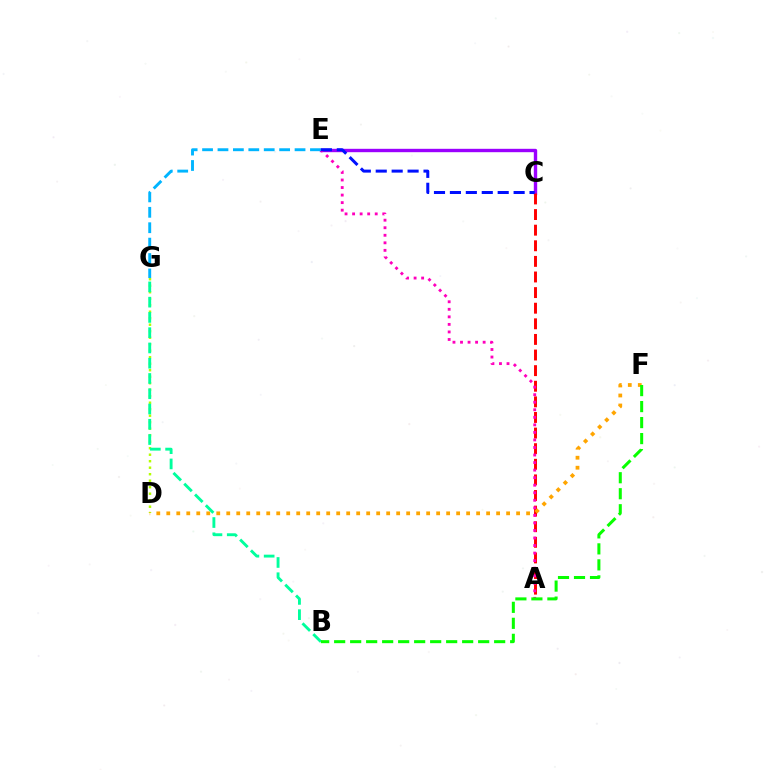{('D', 'G'): [{'color': '#b3ff00', 'line_style': 'dotted', 'thickness': 1.77}], ('C', 'E'): [{'color': '#9b00ff', 'line_style': 'solid', 'thickness': 2.43}, {'color': '#0010ff', 'line_style': 'dashed', 'thickness': 2.16}], ('A', 'C'): [{'color': '#ff0000', 'line_style': 'dashed', 'thickness': 2.12}], ('D', 'F'): [{'color': '#ffa500', 'line_style': 'dotted', 'thickness': 2.72}], ('A', 'E'): [{'color': '#ff00bd', 'line_style': 'dotted', 'thickness': 2.05}], ('B', 'G'): [{'color': '#00ff9d', 'line_style': 'dashed', 'thickness': 2.07}], ('E', 'G'): [{'color': '#00b5ff', 'line_style': 'dashed', 'thickness': 2.09}], ('B', 'F'): [{'color': '#08ff00', 'line_style': 'dashed', 'thickness': 2.17}]}